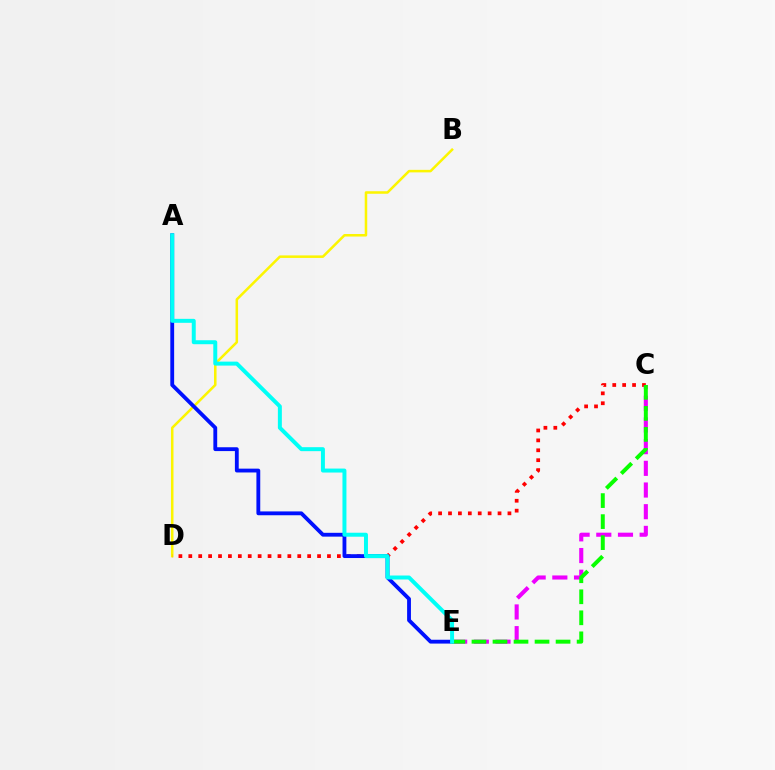{('B', 'D'): [{'color': '#fcf500', 'line_style': 'solid', 'thickness': 1.82}], ('C', 'D'): [{'color': '#ff0000', 'line_style': 'dotted', 'thickness': 2.69}], ('A', 'E'): [{'color': '#0010ff', 'line_style': 'solid', 'thickness': 2.76}, {'color': '#00fff6', 'line_style': 'solid', 'thickness': 2.86}], ('C', 'E'): [{'color': '#ee00ff', 'line_style': 'dashed', 'thickness': 2.95}, {'color': '#08ff00', 'line_style': 'dashed', 'thickness': 2.86}]}